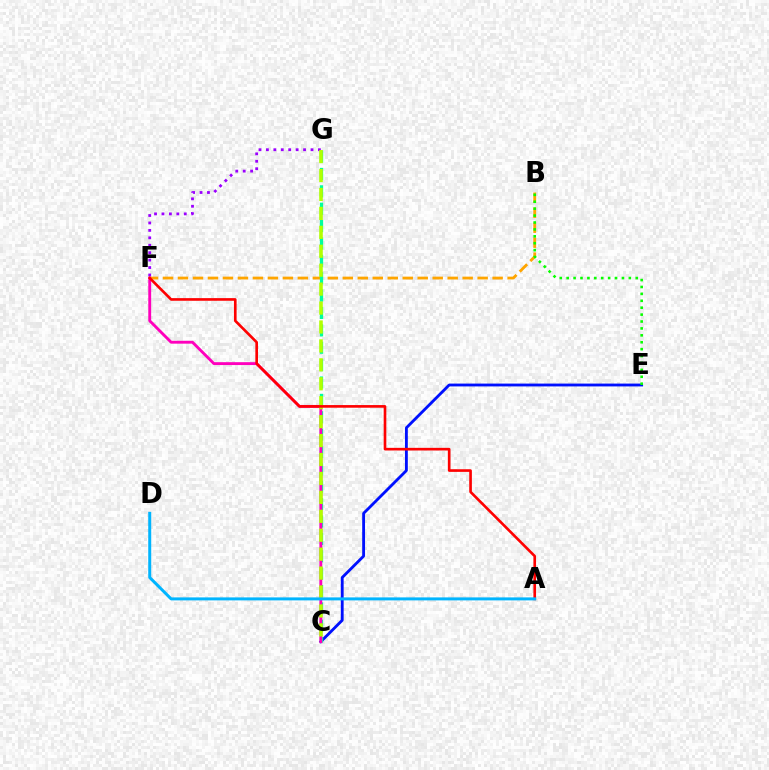{('C', 'E'): [{'color': '#0010ff', 'line_style': 'solid', 'thickness': 2.04}], ('B', 'F'): [{'color': '#ffa500', 'line_style': 'dashed', 'thickness': 2.04}], ('C', 'G'): [{'color': '#00ff9d', 'line_style': 'dashed', 'thickness': 2.36}, {'color': '#b3ff00', 'line_style': 'dashed', 'thickness': 2.57}], ('F', 'G'): [{'color': '#9b00ff', 'line_style': 'dotted', 'thickness': 2.02}], ('C', 'F'): [{'color': '#ff00bd', 'line_style': 'solid', 'thickness': 2.07}], ('B', 'E'): [{'color': '#08ff00', 'line_style': 'dotted', 'thickness': 1.88}], ('A', 'F'): [{'color': '#ff0000', 'line_style': 'solid', 'thickness': 1.9}], ('A', 'D'): [{'color': '#00b5ff', 'line_style': 'solid', 'thickness': 2.15}]}